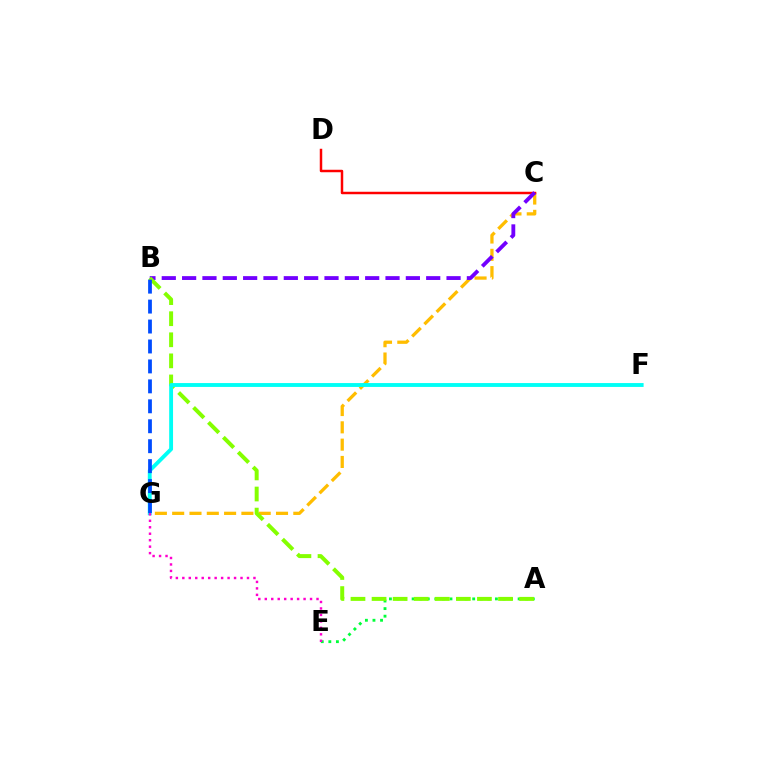{('C', 'G'): [{'color': '#ffbd00', 'line_style': 'dashed', 'thickness': 2.35}], ('C', 'D'): [{'color': '#ff0000', 'line_style': 'solid', 'thickness': 1.78}], ('A', 'E'): [{'color': '#00ff39', 'line_style': 'dotted', 'thickness': 2.06}], ('B', 'C'): [{'color': '#7200ff', 'line_style': 'dashed', 'thickness': 2.76}], ('A', 'B'): [{'color': '#84ff00', 'line_style': 'dashed', 'thickness': 2.86}], ('F', 'G'): [{'color': '#00fff6', 'line_style': 'solid', 'thickness': 2.78}], ('B', 'G'): [{'color': '#004bff', 'line_style': 'dashed', 'thickness': 2.71}], ('E', 'G'): [{'color': '#ff00cf', 'line_style': 'dotted', 'thickness': 1.76}]}